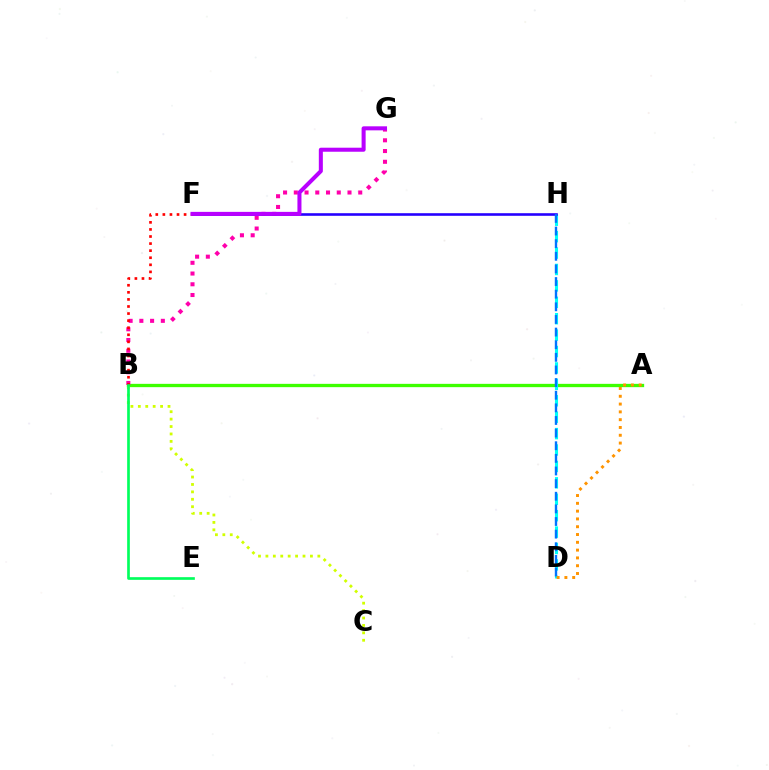{('A', 'B'): [{'color': '#3dff00', 'line_style': 'solid', 'thickness': 2.38}], ('D', 'H'): [{'color': '#00fff6', 'line_style': 'dashed', 'thickness': 2.23}, {'color': '#0074ff', 'line_style': 'dashed', 'thickness': 1.72}], ('B', 'G'): [{'color': '#ff00ac', 'line_style': 'dotted', 'thickness': 2.92}], ('F', 'H'): [{'color': '#2500ff', 'line_style': 'solid', 'thickness': 1.87}], ('B', 'F'): [{'color': '#ff0000', 'line_style': 'dotted', 'thickness': 1.92}], ('B', 'C'): [{'color': '#d1ff00', 'line_style': 'dotted', 'thickness': 2.02}], ('B', 'E'): [{'color': '#00ff5c', 'line_style': 'solid', 'thickness': 1.92}], ('F', 'G'): [{'color': '#b900ff', 'line_style': 'solid', 'thickness': 2.9}], ('A', 'D'): [{'color': '#ff9400', 'line_style': 'dotted', 'thickness': 2.12}]}